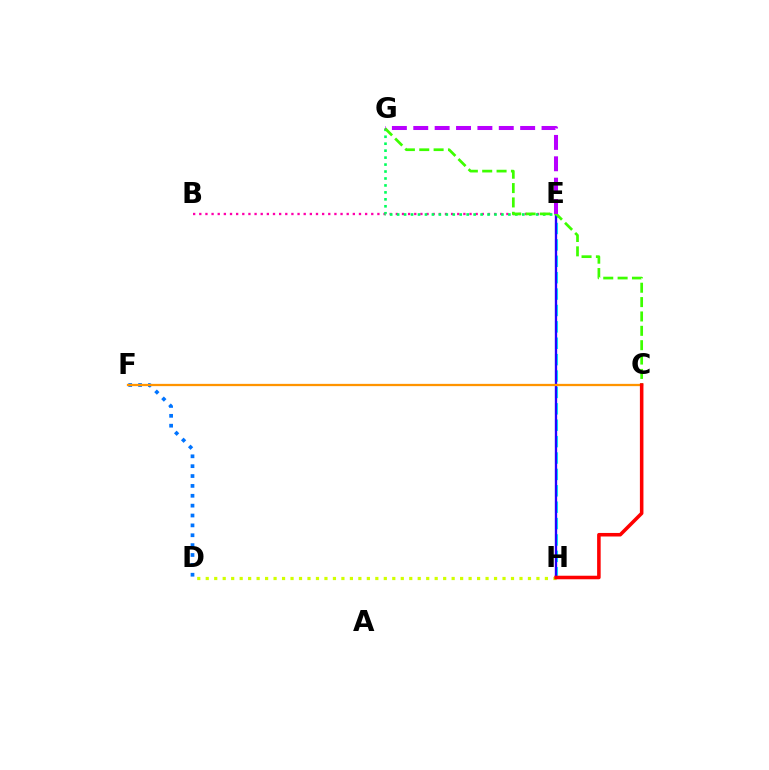{('E', 'H'): [{'color': '#00fff6', 'line_style': 'dashed', 'thickness': 2.23}, {'color': '#2500ff', 'line_style': 'solid', 'thickness': 1.69}], ('B', 'E'): [{'color': '#ff00ac', 'line_style': 'dotted', 'thickness': 1.67}], ('E', 'G'): [{'color': '#00ff5c', 'line_style': 'dotted', 'thickness': 1.89}, {'color': '#b900ff', 'line_style': 'dashed', 'thickness': 2.9}], ('C', 'G'): [{'color': '#3dff00', 'line_style': 'dashed', 'thickness': 1.95}], ('D', 'F'): [{'color': '#0074ff', 'line_style': 'dotted', 'thickness': 2.68}], ('D', 'H'): [{'color': '#d1ff00', 'line_style': 'dotted', 'thickness': 2.3}], ('C', 'F'): [{'color': '#ff9400', 'line_style': 'solid', 'thickness': 1.64}], ('C', 'H'): [{'color': '#ff0000', 'line_style': 'solid', 'thickness': 2.55}]}